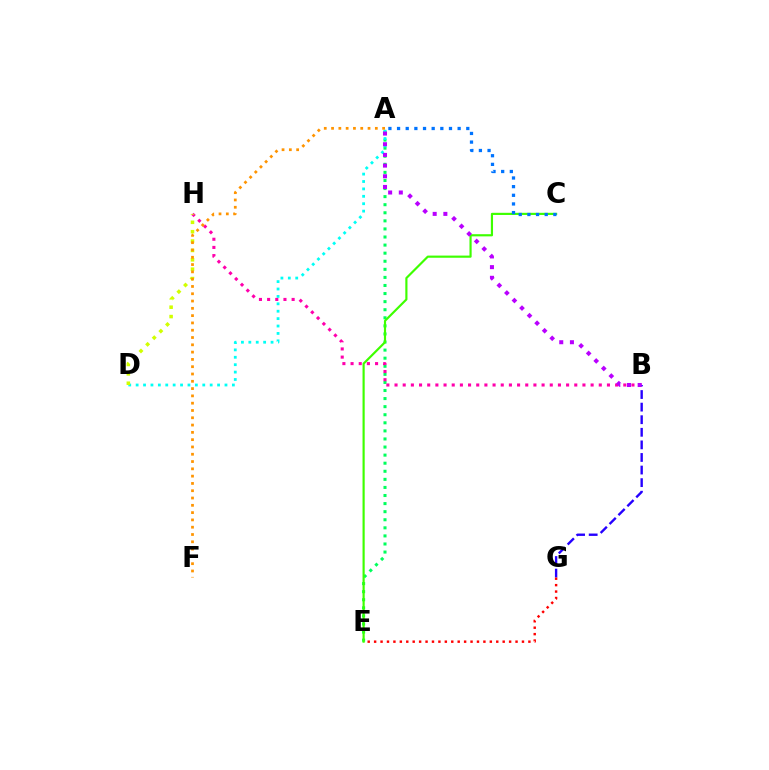{('A', 'E'): [{'color': '#00ff5c', 'line_style': 'dotted', 'thickness': 2.19}], ('A', 'D'): [{'color': '#00fff6', 'line_style': 'dotted', 'thickness': 2.01}], ('B', 'H'): [{'color': '#ff00ac', 'line_style': 'dotted', 'thickness': 2.22}], ('D', 'H'): [{'color': '#d1ff00', 'line_style': 'dotted', 'thickness': 2.55}], ('C', 'E'): [{'color': '#3dff00', 'line_style': 'solid', 'thickness': 1.56}], ('B', 'G'): [{'color': '#2500ff', 'line_style': 'dashed', 'thickness': 1.71}], ('E', 'G'): [{'color': '#ff0000', 'line_style': 'dotted', 'thickness': 1.75}], ('A', 'C'): [{'color': '#0074ff', 'line_style': 'dotted', 'thickness': 2.35}], ('A', 'B'): [{'color': '#b900ff', 'line_style': 'dotted', 'thickness': 2.9}], ('A', 'F'): [{'color': '#ff9400', 'line_style': 'dotted', 'thickness': 1.98}]}